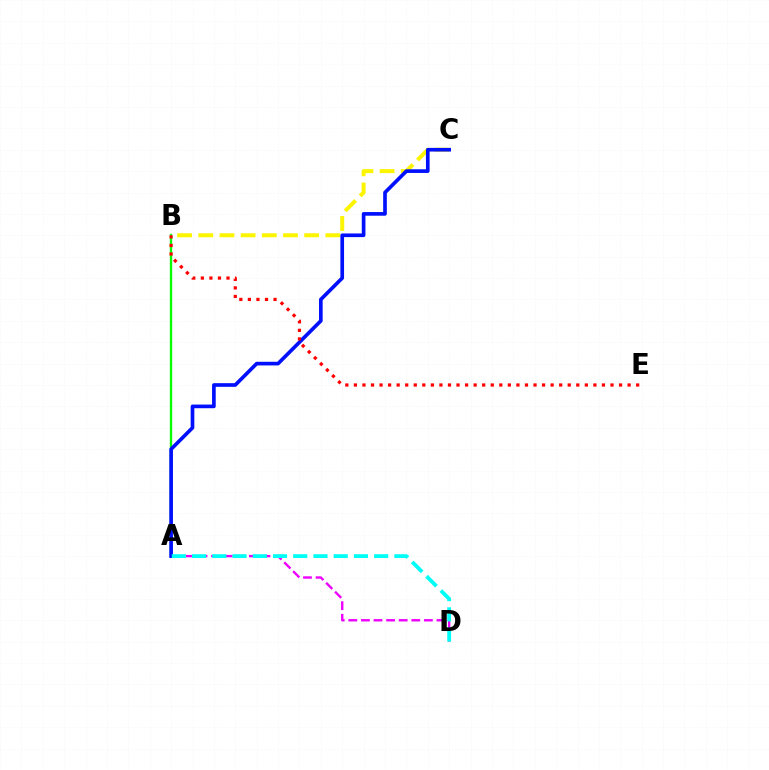{('A', 'B'): [{'color': '#08ff00', 'line_style': 'solid', 'thickness': 1.69}], ('B', 'C'): [{'color': '#fcf500', 'line_style': 'dashed', 'thickness': 2.88}], ('A', 'C'): [{'color': '#0010ff', 'line_style': 'solid', 'thickness': 2.64}], ('B', 'E'): [{'color': '#ff0000', 'line_style': 'dotted', 'thickness': 2.32}], ('A', 'D'): [{'color': '#ee00ff', 'line_style': 'dashed', 'thickness': 1.71}, {'color': '#00fff6', 'line_style': 'dashed', 'thickness': 2.75}]}